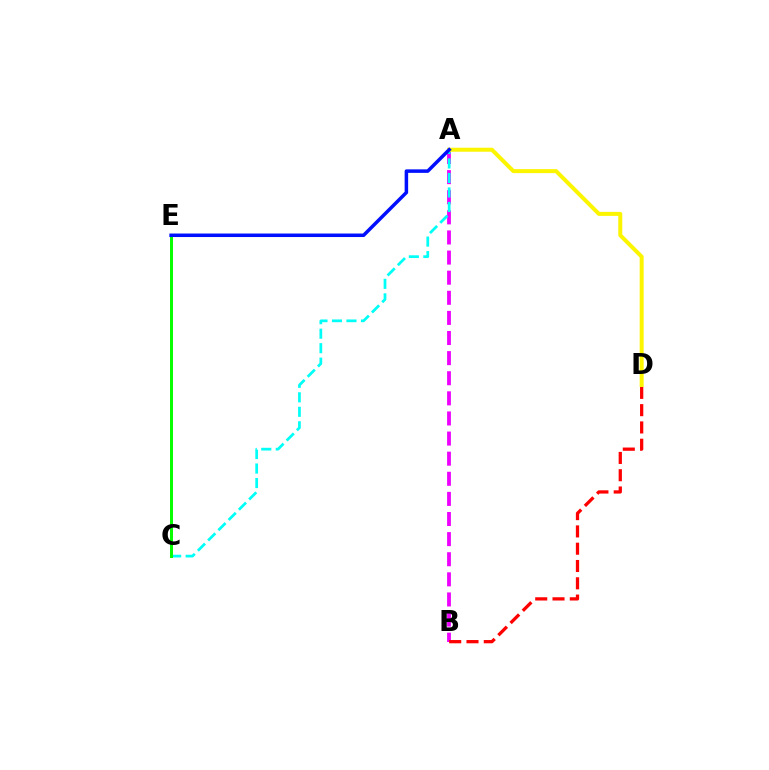{('A', 'B'): [{'color': '#ee00ff', 'line_style': 'dashed', 'thickness': 2.73}], ('A', 'C'): [{'color': '#00fff6', 'line_style': 'dashed', 'thickness': 1.97}], ('B', 'D'): [{'color': '#ff0000', 'line_style': 'dashed', 'thickness': 2.35}], ('A', 'D'): [{'color': '#fcf500', 'line_style': 'solid', 'thickness': 2.88}], ('C', 'E'): [{'color': '#08ff00', 'line_style': 'solid', 'thickness': 2.16}], ('A', 'E'): [{'color': '#0010ff', 'line_style': 'solid', 'thickness': 2.53}]}